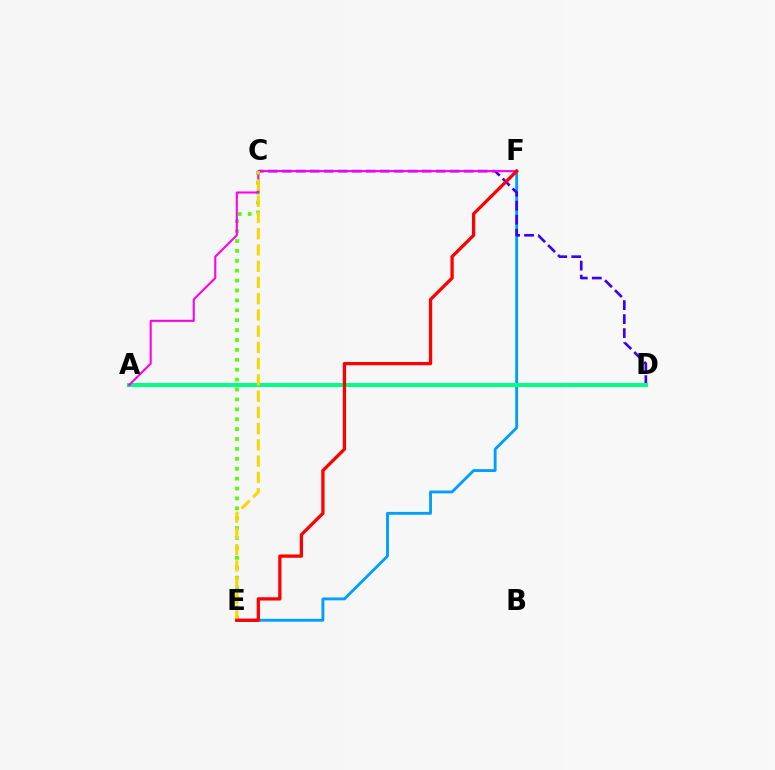{('E', 'F'): [{'color': '#009eff', 'line_style': 'solid', 'thickness': 2.06}, {'color': '#ff0000', 'line_style': 'solid', 'thickness': 2.36}], ('C', 'D'): [{'color': '#3700ff', 'line_style': 'dashed', 'thickness': 1.9}], ('A', 'D'): [{'color': '#00ff86', 'line_style': 'solid', 'thickness': 2.89}], ('C', 'E'): [{'color': '#4fff00', 'line_style': 'dotted', 'thickness': 2.69}, {'color': '#ffd500', 'line_style': 'dashed', 'thickness': 2.21}], ('A', 'F'): [{'color': '#ff00ed', 'line_style': 'solid', 'thickness': 1.51}]}